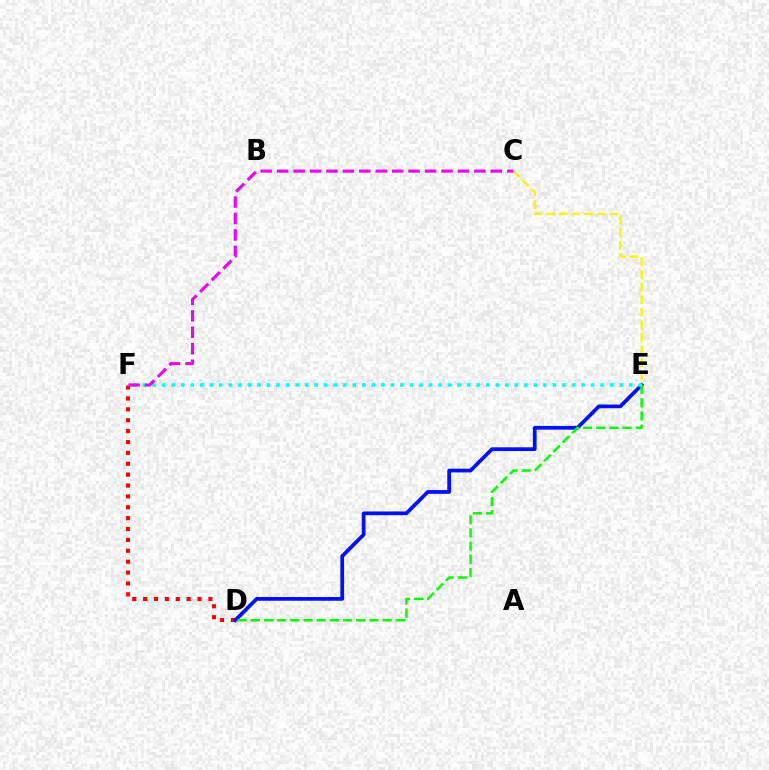{('D', 'F'): [{'color': '#ff0000', 'line_style': 'dotted', 'thickness': 2.96}], ('C', 'E'): [{'color': '#fcf500', 'line_style': 'dashed', 'thickness': 1.71}], ('D', 'E'): [{'color': '#0010ff', 'line_style': 'solid', 'thickness': 2.69}, {'color': '#08ff00', 'line_style': 'dashed', 'thickness': 1.79}], ('E', 'F'): [{'color': '#00fff6', 'line_style': 'dotted', 'thickness': 2.59}], ('C', 'F'): [{'color': '#ee00ff', 'line_style': 'dashed', 'thickness': 2.23}]}